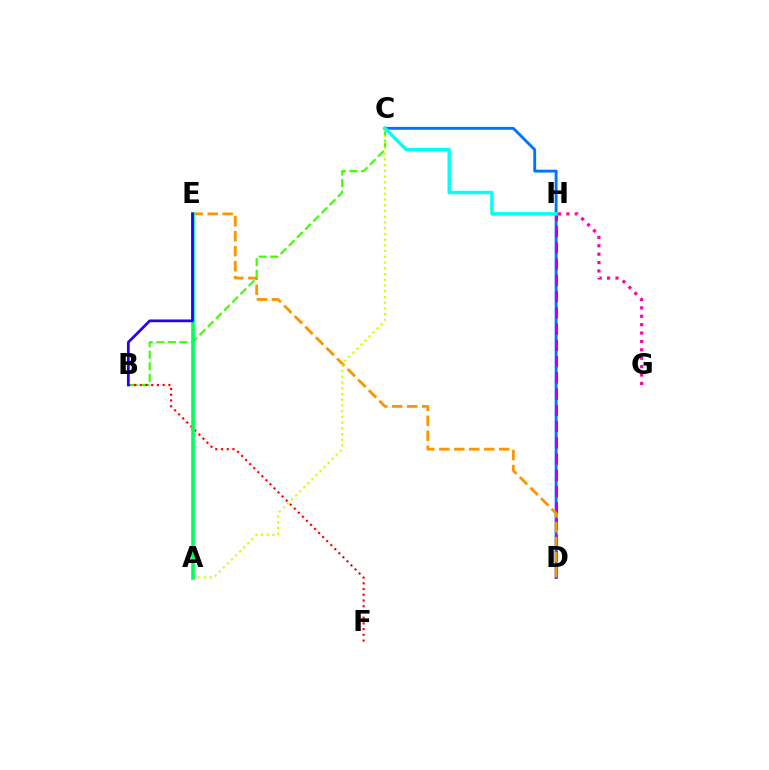{('G', 'H'): [{'color': '#ff00ac', 'line_style': 'dotted', 'thickness': 2.28}], ('C', 'D'): [{'color': '#0074ff', 'line_style': 'solid', 'thickness': 2.07}], ('D', 'H'): [{'color': '#b900ff', 'line_style': 'dashed', 'thickness': 2.21}], ('D', 'E'): [{'color': '#ff9400', 'line_style': 'dashed', 'thickness': 2.03}], ('B', 'C'): [{'color': '#3dff00', 'line_style': 'dashed', 'thickness': 1.57}], ('A', 'C'): [{'color': '#d1ff00', 'line_style': 'dotted', 'thickness': 1.56}], ('C', 'H'): [{'color': '#00fff6', 'line_style': 'solid', 'thickness': 2.48}], ('B', 'F'): [{'color': '#ff0000', 'line_style': 'dotted', 'thickness': 1.56}], ('A', 'E'): [{'color': '#00ff5c', 'line_style': 'solid', 'thickness': 2.6}], ('B', 'E'): [{'color': '#2500ff', 'line_style': 'solid', 'thickness': 1.98}]}